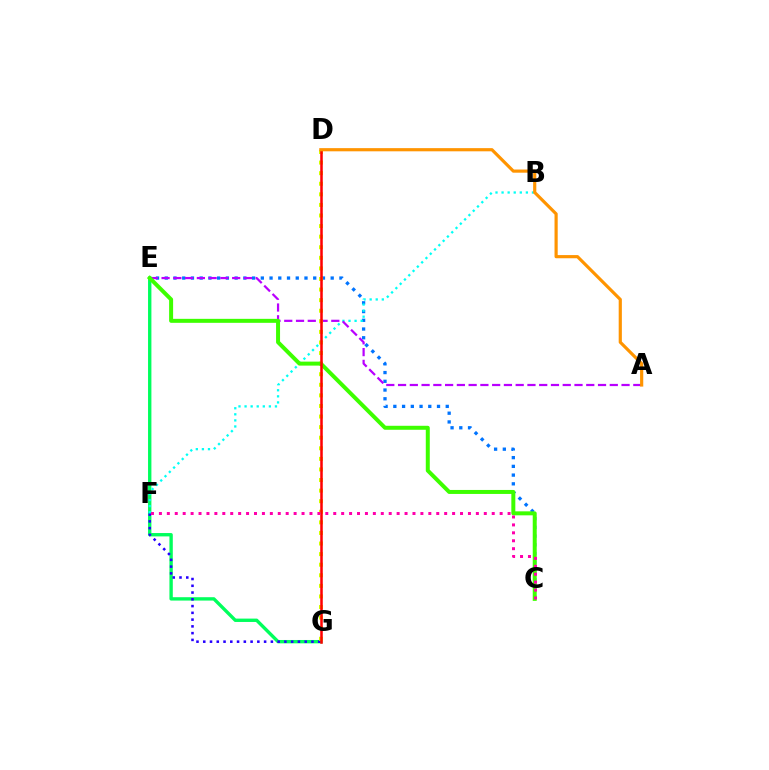{('C', 'E'): [{'color': '#0074ff', 'line_style': 'dotted', 'thickness': 2.37}, {'color': '#3dff00', 'line_style': 'solid', 'thickness': 2.87}], ('E', 'G'): [{'color': '#00ff5c', 'line_style': 'solid', 'thickness': 2.42}], ('F', 'G'): [{'color': '#2500ff', 'line_style': 'dotted', 'thickness': 1.84}], ('B', 'F'): [{'color': '#00fff6', 'line_style': 'dotted', 'thickness': 1.65}], ('A', 'E'): [{'color': '#b900ff', 'line_style': 'dashed', 'thickness': 1.6}], ('D', 'G'): [{'color': '#d1ff00', 'line_style': 'dotted', 'thickness': 2.88}, {'color': '#ff0000', 'line_style': 'solid', 'thickness': 1.82}], ('A', 'D'): [{'color': '#ff9400', 'line_style': 'solid', 'thickness': 2.28}], ('C', 'F'): [{'color': '#ff00ac', 'line_style': 'dotted', 'thickness': 2.15}]}